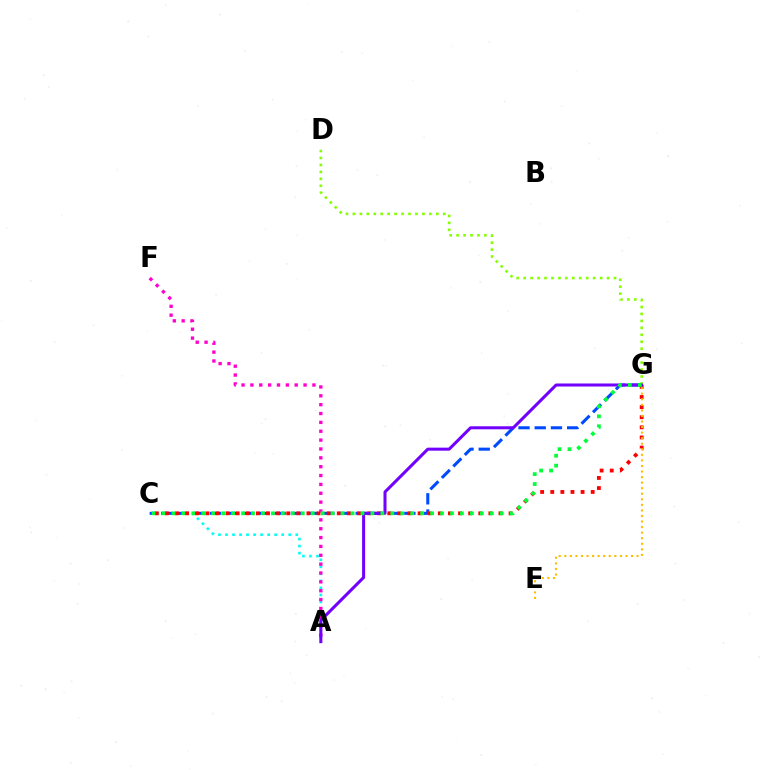{('A', 'C'): [{'color': '#00fff6', 'line_style': 'dotted', 'thickness': 1.91}], ('D', 'G'): [{'color': '#84ff00', 'line_style': 'dotted', 'thickness': 1.89}], ('C', 'G'): [{'color': '#004bff', 'line_style': 'dashed', 'thickness': 2.2}, {'color': '#ff0000', 'line_style': 'dotted', 'thickness': 2.75}, {'color': '#00ff39', 'line_style': 'dotted', 'thickness': 2.7}], ('A', 'F'): [{'color': '#ff00cf', 'line_style': 'dotted', 'thickness': 2.41}], ('A', 'G'): [{'color': '#7200ff', 'line_style': 'solid', 'thickness': 2.18}], ('E', 'G'): [{'color': '#ffbd00', 'line_style': 'dotted', 'thickness': 1.51}]}